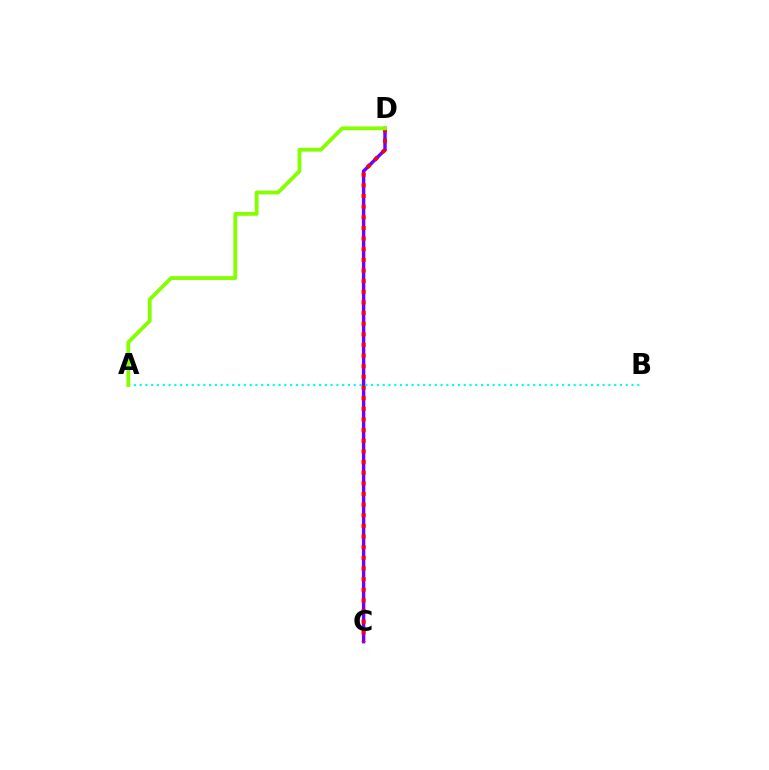{('C', 'D'): [{'color': '#7200ff', 'line_style': 'solid', 'thickness': 2.46}, {'color': '#ff0000', 'line_style': 'dotted', 'thickness': 2.89}], ('A', 'B'): [{'color': '#00fff6', 'line_style': 'dotted', 'thickness': 1.57}], ('A', 'D'): [{'color': '#84ff00', 'line_style': 'solid', 'thickness': 2.74}]}